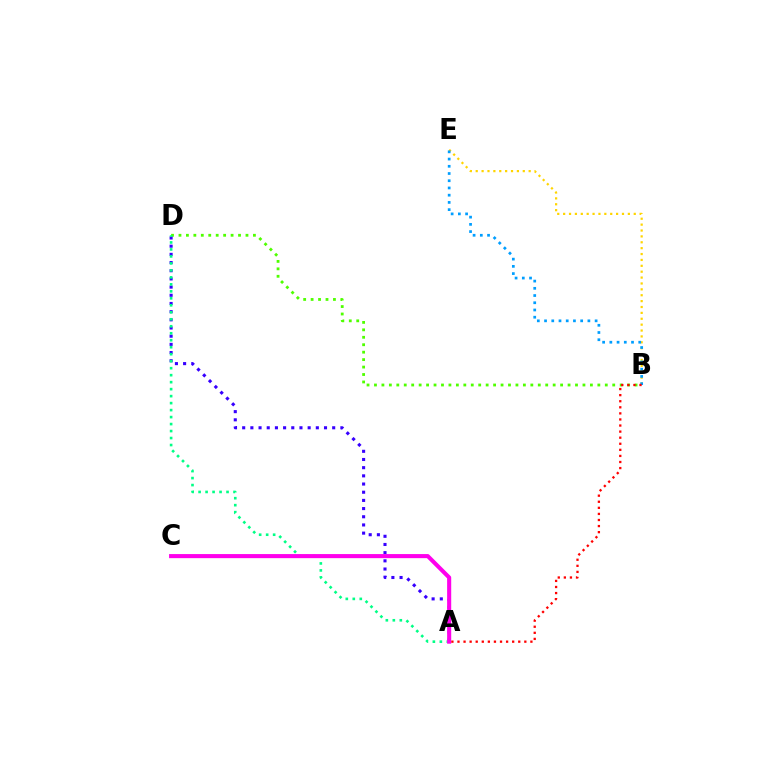{('B', 'D'): [{'color': '#4fff00', 'line_style': 'dotted', 'thickness': 2.02}], ('A', 'D'): [{'color': '#3700ff', 'line_style': 'dotted', 'thickness': 2.22}, {'color': '#00ff86', 'line_style': 'dotted', 'thickness': 1.9}], ('B', 'E'): [{'color': '#ffd500', 'line_style': 'dotted', 'thickness': 1.6}, {'color': '#009eff', 'line_style': 'dotted', 'thickness': 1.96}], ('A', 'C'): [{'color': '#ff00ed', 'line_style': 'solid', 'thickness': 2.94}], ('A', 'B'): [{'color': '#ff0000', 'line_style': 'dotted', 'thickness': 1.65}]}